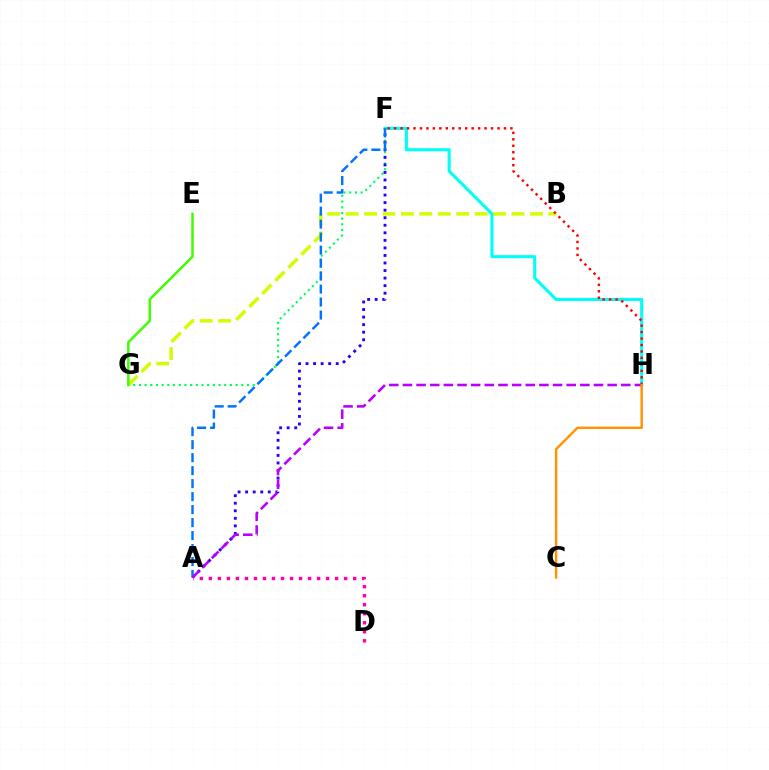{('F', 'H'): [{'color': '#00fff6', 'line_style': 'solid', 'thickness': 2.23}, {'color': '#ff0000', 'line_style': 'dotted', 'thickness': 1.76}], ('F', 'G'): [{'color': '#00ff5c', 'line_style': 'dotted', 'thickness': 1.55}], ('A', 'F'): [{'color': '#2500ff', 'line_style': 'dotted', 'thickness': 2.05}, {'color': '#0074ff', 'line_style': 'dashed', 'thickness': 1.76}], ('B', 'G'): [{'color': '#d1ff00', 'line_style': 'dashed', 'thickness': 2.5}], ('A', 'D'): [{'color': '#ff00ac', 'line_style': 'dotted', 'thickness': 2.45}], ('A', 'H'): [{'color': '#b900ff', 'line_style': 'dashed', 'thickness': 1.85}], ('E', 'G'): [{'color': '#3dff00', 'line_style': 'solid', 'thickness': 1.79}], ('C', 'H'): [{'color': '#ff9400', 'line_style': 'solid', 'thickness': 1.75}]}